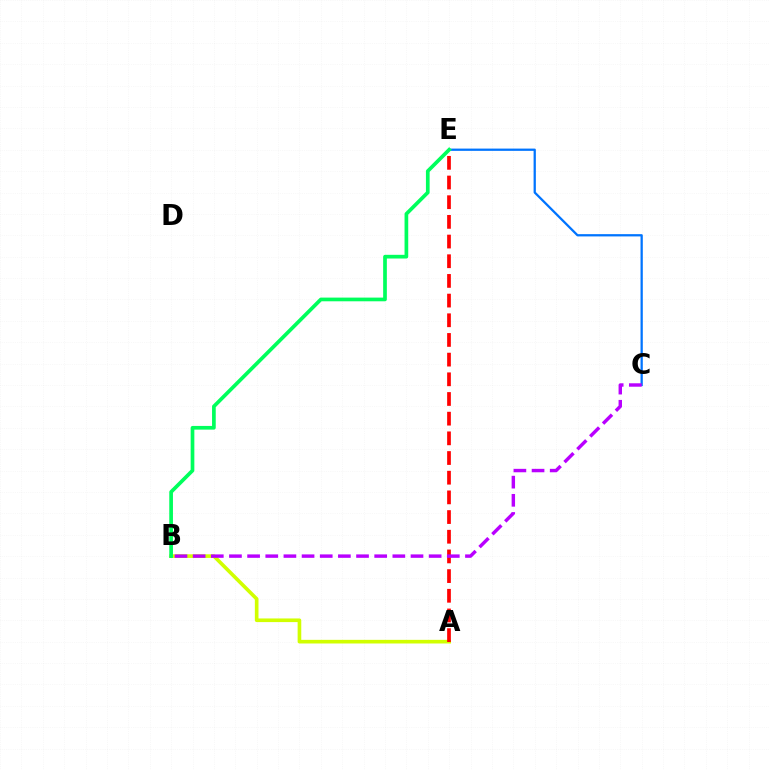{('C', 'E'): [{'color': '#0074ff', 'line_style': 'solid', 'thickness': 1.63}], ('A', 'B'): [{'color': '#d1ff00', 'line_style': 'solid', 'thickness': 2.62}], ('A', 'E'): [{'color': '#ff0000', 'line_style': 'dashed', 'thickness': 2.67}], ('B', 'E'): [{'color': '#00ff5c', 'line_style': 'solid', 'thickness': 2.66}], ('B', 'C'): [{'color': '#b900ff', 'line_style': 'dashed', 'thickness': 2.47}]}